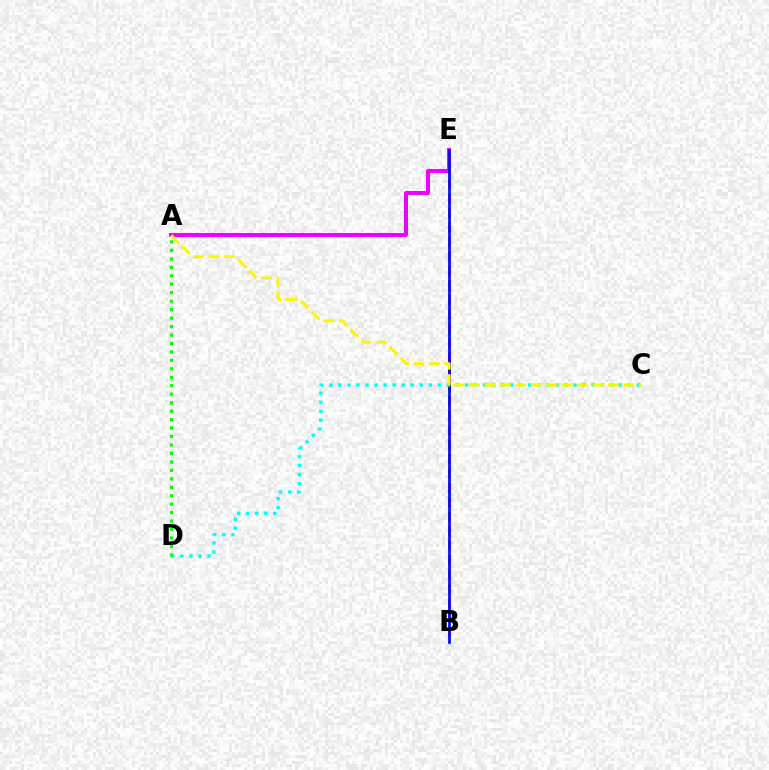{('A', 'E'): [{'color': '#ee00ff', 'line_style': 'solid', 'thickness': 2.85}], ('B', 'E'): [{'color': '#ff0000', 'line_style': 'dashed', 'thickness': 1.96}, {'color': '#0010ff', 'line_style': 'solid', 'thickness': 1.97}], ('C', 'D'): [{'color': '#00fff6', 'line_style': 'dotted', 'thickness': 2.46}], ('A', 'D'): [{'color': '#08ff00', 'line_style': 'dotted', 'thickness': 2.3}], ('A', 'C'): [{'color': '#fcf500', 'line_style': 'dashed', 'thickness': 2.09}]}